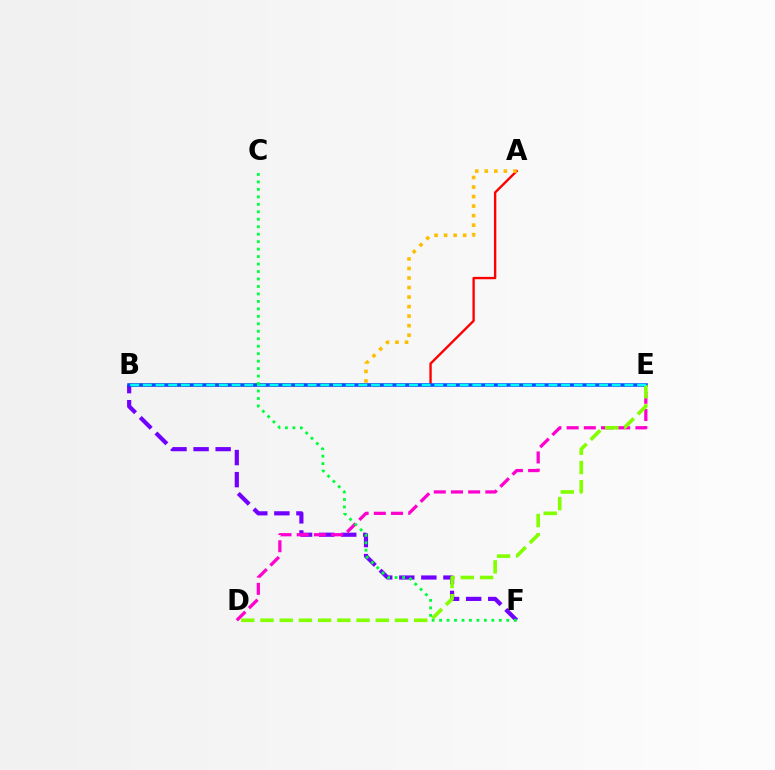{('A', 'B'): [{'color': '#ff0000', 'line_style': 'solid', 'thickness': 1.71}, {'color': '#ffbd00', 'line_style': 'dotted', 'thickness': 2.59}], ('B', 'F'): [{'color': '#7200ff', 'line_style': 'dashed', 'thickness': 3.0}], ('B', 'E'): [{'color': '#004bff', 'line_style': 'solid', 'thickness': 2.54}, {'color': '#00fff6', 'line_style': 'dashed', 'thickness': 1.72}], ('D', 'E'): [{'color': '#ff00cf', 'line_style': 'dashed', 'thickness': 2.34}, {'color': '#84ff00', 'line_style': 'dashed', 'thickness': 2.61}], ('C', 'F'): [{'color': '#00ff39', 'line_style': 'dotted', 'thickness': 2.03}]}